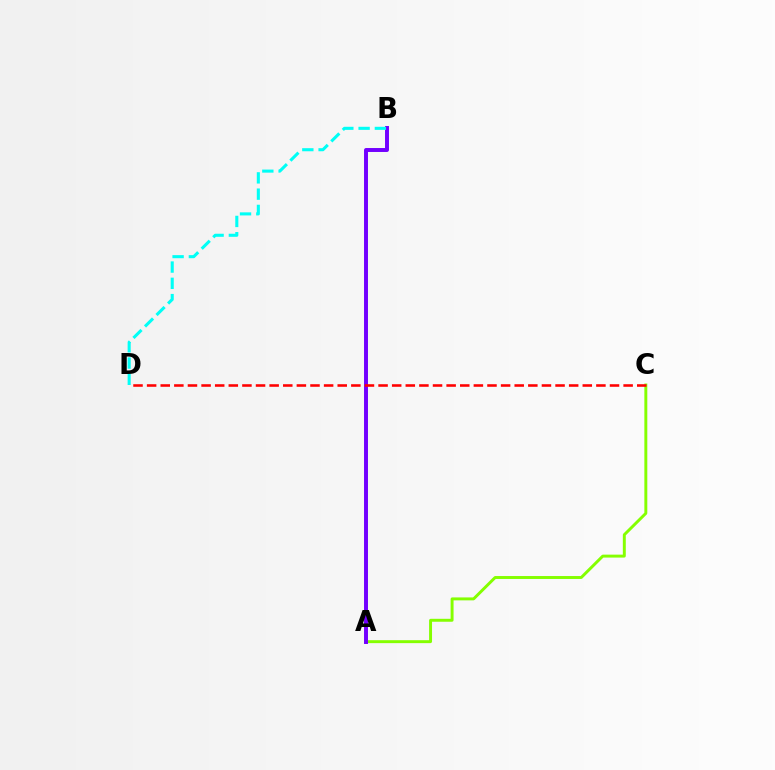{('A', 'C'): [{'color': '#84ff00', 'line_style': 'solid', 'thickness': 2.12}], ('A', 'B'): [{'color': '#7200ff', 'line_style': 'solid', 'thickness': 2.84}], ('C', 'D'): [{'color': '#ff0000', 'line_style': 'dashed', 'thickness': 1.85}], ('B', 'D'): [{'color': '#00fff6', 'line_style': 'dashed', 'thickness': 2.21}]}